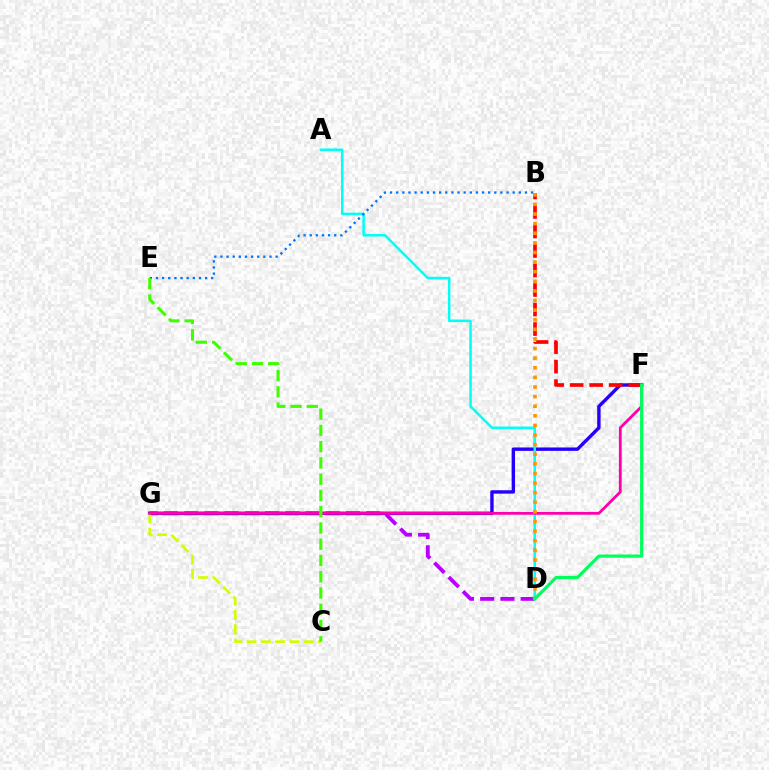{('D', 'G'): [{'color': '#b900ff', 'line_style': 'dashed', 'thickness': 2.75}], ('F', 'G'): [{'color': '#2500ff', 'line_style': 'solid', 'thickness': 2.45}, {'color': '#ff00ac', 'line_style': 'solid', 'thickness': 2.01}], ('C', 'G'): [{'color': '#d1ff00', 'line_style': 'dashed', 'thickness': 1.94}], ('A', 'D'): [{'color': '#00fff6', 'line_style': 'solid', 'thickness': 1.8}], ('B', 'F'): [{'color': '#ff0000', 'line_style': 'dashed', 'thickness': 2.65}], ('B', 'E'): [{'color': '#0074ff', 'line_style': 'dotted', 'thickness': 1.67}], ('B', 'D'): [{'color': '#ff9400', 'line_style': 'dotted', 'thickness': 2.61}], ('C', 'E'): [{'color': '#3dff00', 'line_style': 'dashed', 'thickness': 2.21}], ('D', 'F'): [{'color': '#00ff5c', 'line_style': 'solid', 'thickness': 2.31}]}